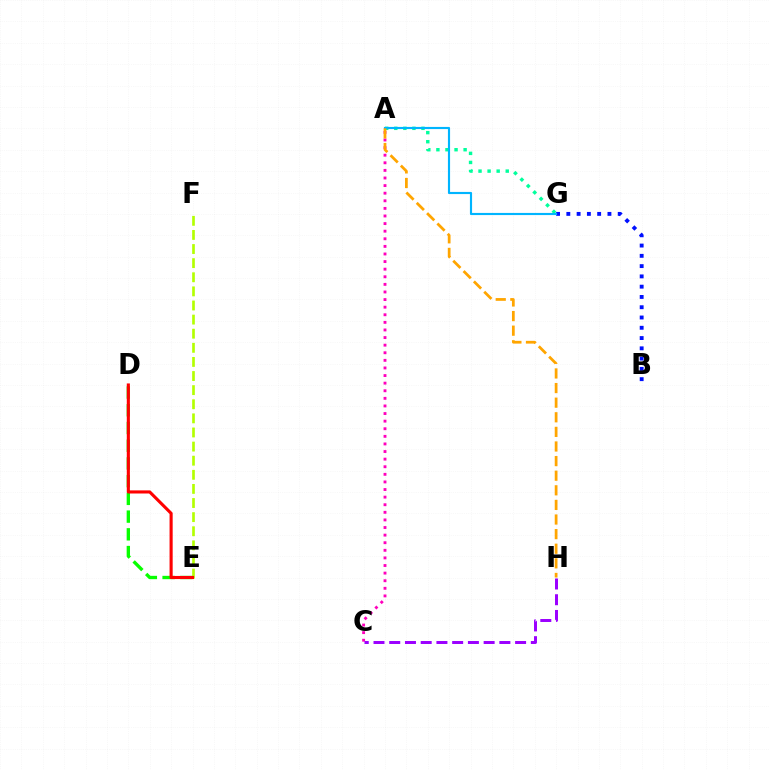{('A', 'C'): [{'color': '#ff00bd', 'line_style': 'dotted', 'thickness': 2.06}], ('E', 'F'): [{'color': '#b3ff00', 'line_style': 'dashed', 'thickness': 1.92}], ('B', 'G'): [{'color': '#0010ff', 'line_style': 'dotted', 'thickness': 2.79}], ('A', 'G'): [{'color': '#00ff9d', 'line_style': 'dotted', 'thickness': 2.47}, {'color': '#00b5ff', 'line_style': 'solid', 'thickness': 1.55}], ('D', 'E'): [{'color': '#08ff00', 'line_style': 'dashed', 'thickness': 2.41}, {'color': '#ff0000', 'line_style': 'solid', 'thickness': 2.24}], ('A', 'H'): [{'color': '#ffa500', 'line_style': 'dashed', 'thickness': 1.98}], ('C', 'H'): [{'color': '#9b00ff', 'line_style': 'dashed', 'thickness': 2.14}]}